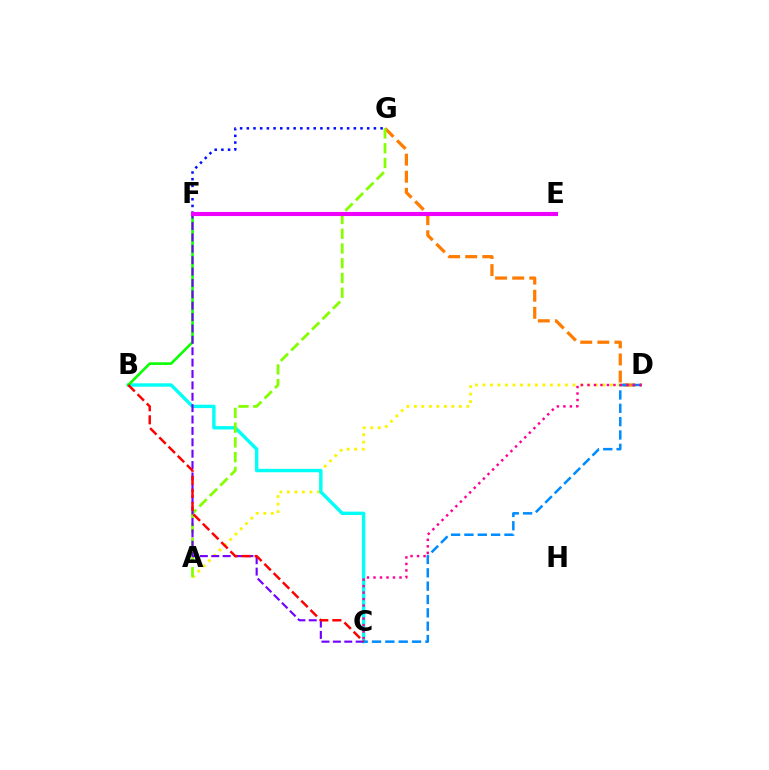{('A', 'D'): [{'color': '#fcf500', 'line_style': 'dotted', 'thickness': 2.04}], ('B', 'C'): [{'color': '#00fff6', 'line_style': 'solid', 'thickness': 2.44}, {'color': '#ff0000', 'line_style': 'dashed', 'thickness': 1.77}], ('B', 'F'): [{'color': '#08ff00', 'line_style': 'solid', 'thickness': 1.85}], ('D', 'G'): [{'color': '#ff7c00', 'line_style': 'dashed', 'thickness': 2.32}], ('A', 'G'): [{'color': '#84ff00', 'line_style': 'dashed', 'thickness': 2.0}], ('C', 'F'): [{'color': '#7200ff', 'line_style': 'dashed', 'thickness': 1.55}], ('F', 'G'): [{'color': '#0010ff', 'line_style': 'dotted', 'thickness': 1.82}], ('C', 'D'): [{'color': '#008cff', 'line_style': 'dashed', 'thickness': 1.81}, {'color': '#ff0094', 'line_style': 'dotted', 'thickness': 1.76}], ('E', 'F'): [{'color': '#00ff74', 'line_style': 'dotted', 'thickness': 2.16}, {'color': '#ee00ff', 'line_style': 'solid', 'thickness': 2.96}]}